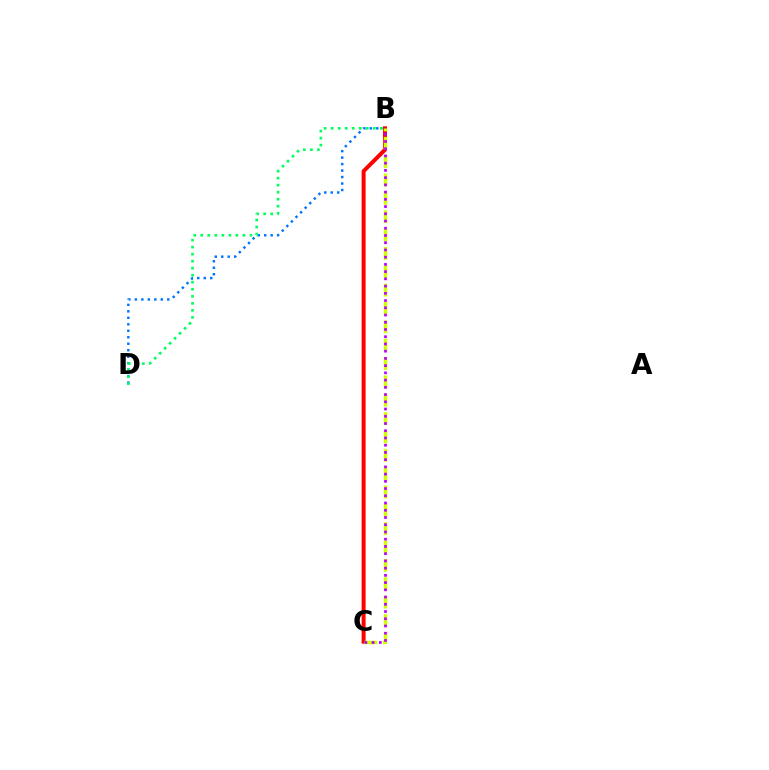{('B', 'D'): [{'color': '#0074ff', 'line_style': 'dotted', 'thickness': 1.76}, {'color': '#00ff5c', 'line_style': 'dotted', 'thickness': 1.91}], ('B', 'C'): [{'color': '#ff0000', 'line_style': 'solid', 'thickness': 2.87}, {'color': '#d1ff00', 'line_style': 'dashed', 'thickness': 2.49}, {'color': '#b900ff', 'line_style': 'dotted', 'thickness': 1.96}]}